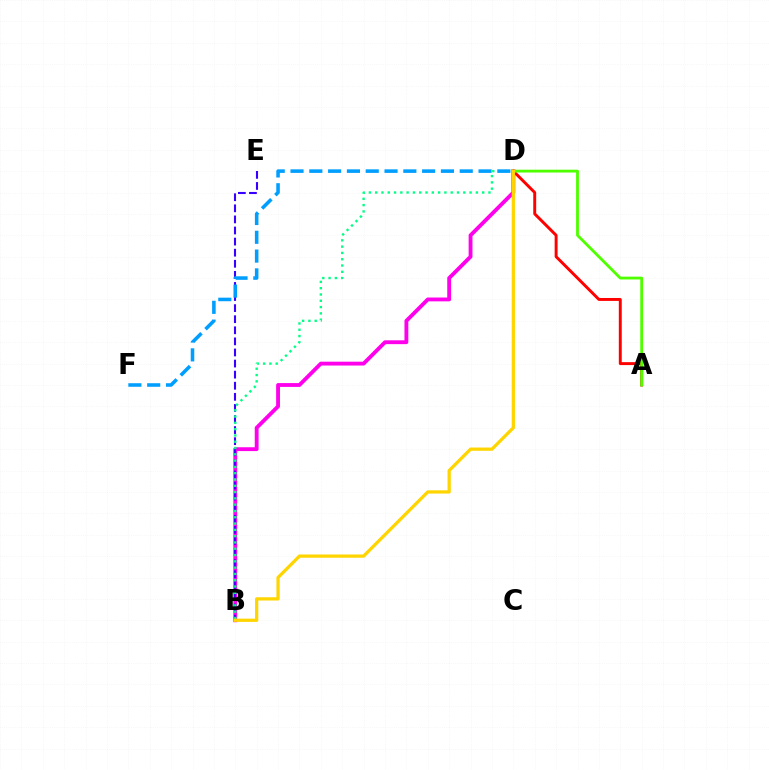{('B', 'D'): [{'color': '#ff00ed', 'line_style': 'solid', 'thickness': 2.77}, {'color': '#00ff86', 'line_style': 'dotted', 'thickness': 1.71}, {'color': '#ffd500', 'line_style': 'solid', 'thickness': 2.34}], ('B', 'E'): [{'color': '#3700ff', 'line_style': 'dashed', 'thickness': 1.51}], ('A', 'D'): [{'color': '#ff0000', 'line_style': 'solid', 'thickness': 2.12}, {'color': '#4fff00', 'line_style': 'solid', 'thickness': 2.03}], ('D', 'F'): [{'color': '#009eff', 'line_style': 'dashed', 'thickness': 2.55}]}